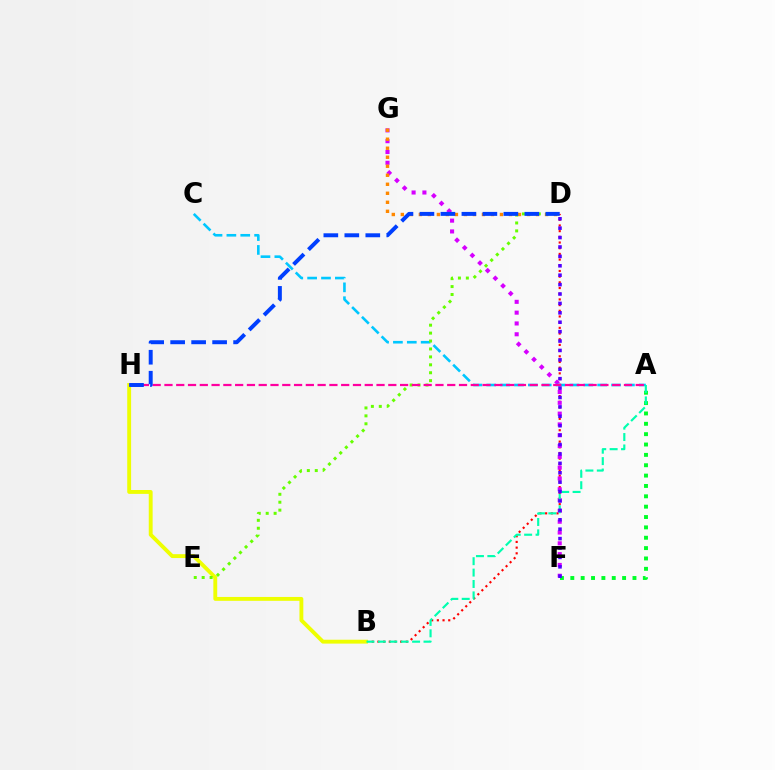{('B', 'D'): [{'color': '#ff0000', 'line_style': 'dotted', 'thickness': 1.55}], ('B', 'H'): [{'color': '#eeff00', 'line_style': 'solid', 'thickness': 2.79}], ('F', 'G'): [{'color': '#d600ff', 'line_style': 'dotted', 'thickness': 2.94}], ('A', 'C'): [{'color': '#00c7ff', 'line_style': 'dashed', 'thickness': 1.88}], ('A', 'F'): [{'color': '#00ff27', 'line_style': 'dotted', 'thickness': 2.81}], ('D', 'G'): [{'color': '#ff8800', 'line_style': 'dotted', 'thickness': 2.45}], ('D', 'E'): [{'color': '#66ff00', 'line_style': 'dotted', 'thickness': 2.15}], ('A', 'H'): [{'color': '#ff00a0', 'line_style': 'dashed', 'thickness': 1.6}], ('A', 'B'): [{'color': '#00ffaf', 'line_style': 'dashed', 'thickness': 1.55}], ('D', 'H'): [{'color': '#003fff', 'line_style': 'dashed', 'thickness': 2.85}], ('D', 'F'): [{'color': '#4f00ff', 'line_style': 'dotted', 'thickness': 2.56}]}